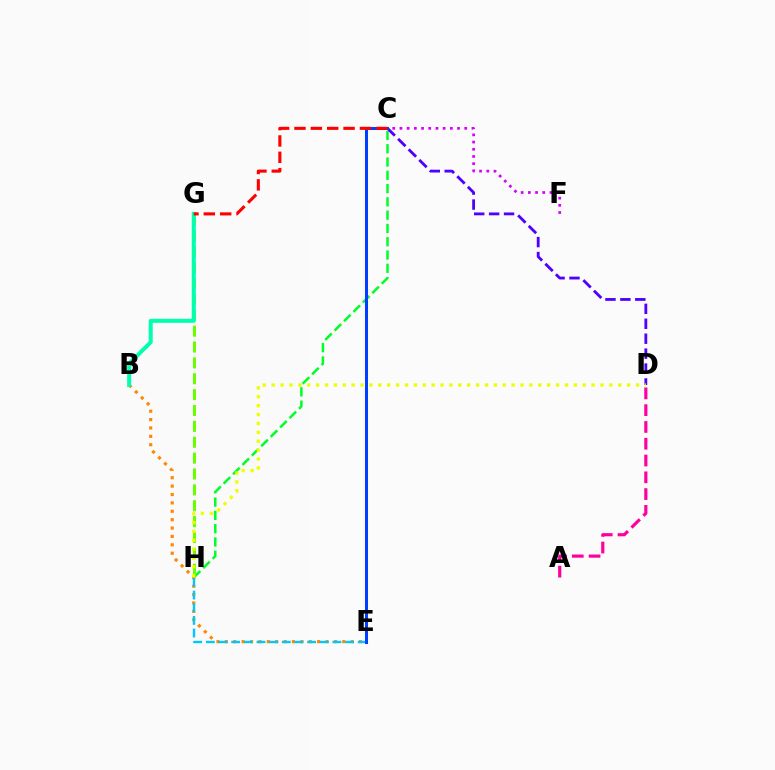{('C', 'H'): [{'color': '#00ff27', 'line_style': 'dashed', 'thickness': 1.8}], ('C', 'D'): [{'color': '#4f00ff', 'line_style': 'dashed', 'thickness': 2.03}], ('B', 'E'): [{'color': '#ff8800', 'line_style': 'dotted', 'thickness': 2.28}], ('C', 'F'): [{'color': '#d600ff', 'line_style': 'dotted', 'thickness': 1.96}], ('G', 'H'): [{'color': '#66ff00', 'line_style': 'dashed', 'thickness': 2.16}], ('E', 'H'): [{'color': '#00c7ff', 'line_style': 'dashed', 'thickness': 1.72}], ('C', 'E'): [{'color': '#003fff', 'line_style': 'solid', 'thickness': 2.18}], ('D', 'H'): [{'color': '#eeff00', 'line_style': 'dotted', 'thickness': 2.41}], ('B', 'G'): [{'color': '#00ffaf', 'line_style': 'solid', 'thickness': 2.89}], ('A', 'D'): [{'color': '#ff00a0', 'line_style': 'dashed', 'thickness': 2.28}], ('C', 'G'): [{'color': '#ff0000', 'line_style': 'dashed', 'thickness': 2.22}]}